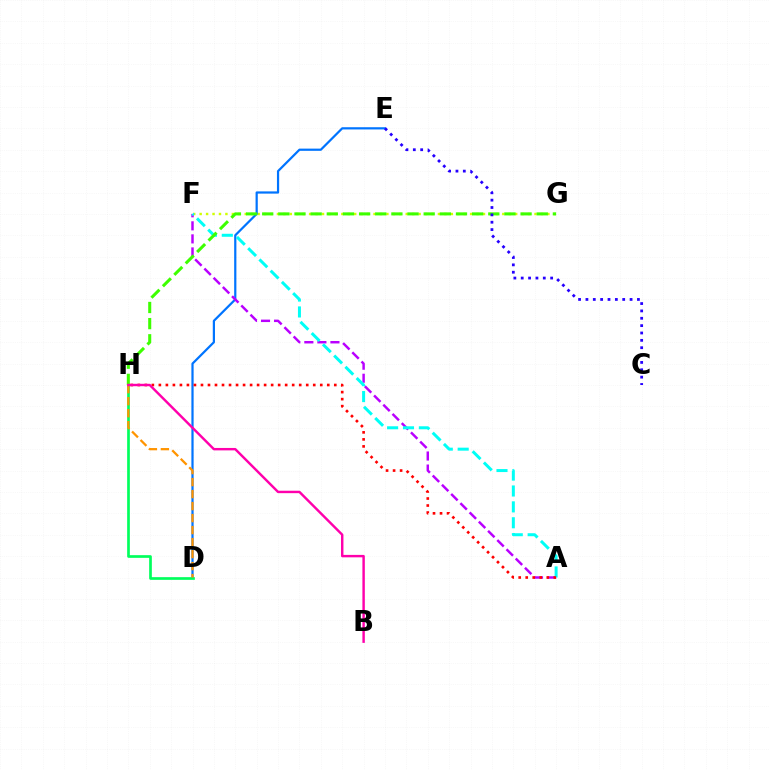{('F', 'G'): [{'color': '#d1ff00', 'line_style': 'dotted', 'thickness': 1.75}], ('D', 'E'): [{'color': '#0074ff', 'line_style': 'solid', 'thickness': 1.6}], ('D', 'H'): [{'color': '#00ff5c', 'line_style': 'solid', 'thickness': 1.93}, {'color': '#ff9400', 'line_style': 'dashed', 'thickness': 1.63}], ('A', 'F'): [{'color': '#b900ff', 'line_style': 'dashed', 'thickness': 1.77}, {'color': '#00fff6', 'line_style': 'dashed', 'thickness': 2.16}], ('A', 'H'): [{'color': '#ff0000', 'line_style': 'dotted', 'thickness': 1.91}], ('G', 'H'): [{'color': '#3dff00', 'line_style': 'dashed', 'thickness': 2.19}], ('C', 'E'): [{'color': '#2500ff', 'line_style': 'dotted', 'thickness': 2.0}], ('B', 'H'): [{'color': '#ff00ac', 'line_style': 'solid', 'thickness': 1.75}]}